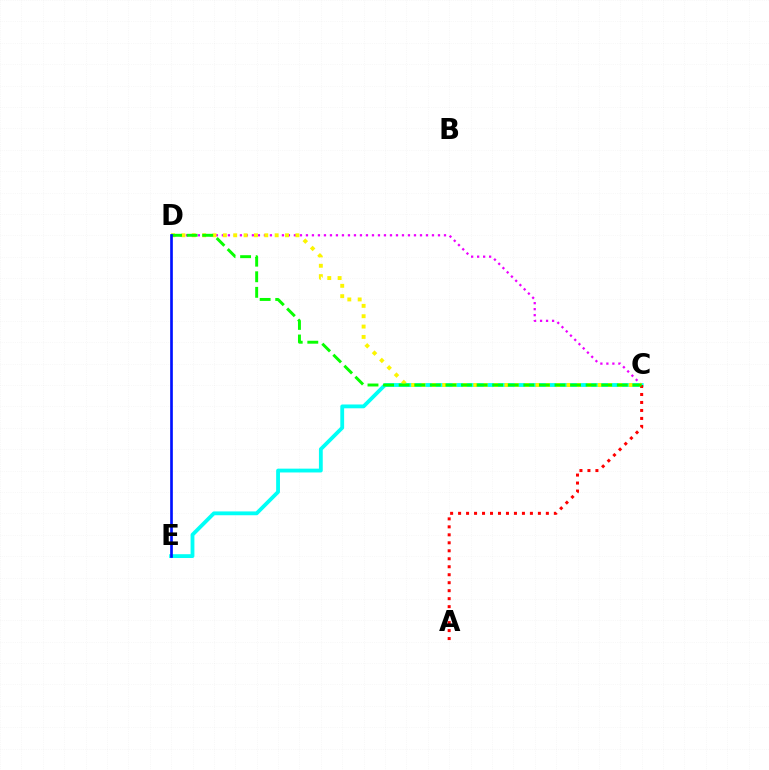{('C', 'D'): [{'color': '#ee00ff', 'line_style': 'dotted', 'thickness': 1.63}, {'color': '#fcf500', 'line_style': 'dotted', 'thickness': 2.81}, {'color': '#08ff00', 'line_style': 'dashed', 'thickness': 2.12}], ('C', 'E'): [{'color': '#00fff6', 'line_style': 'solid', 'thickness': 2.75}], ('A', 'C'): [{'color': '#ff0000', 'line_style': 'dotted', 'thickness': 2.17}], ('D', 'E'): [{'color': '#0010ff', 'line_style': 'solid', 'thickness': 1.92}]}